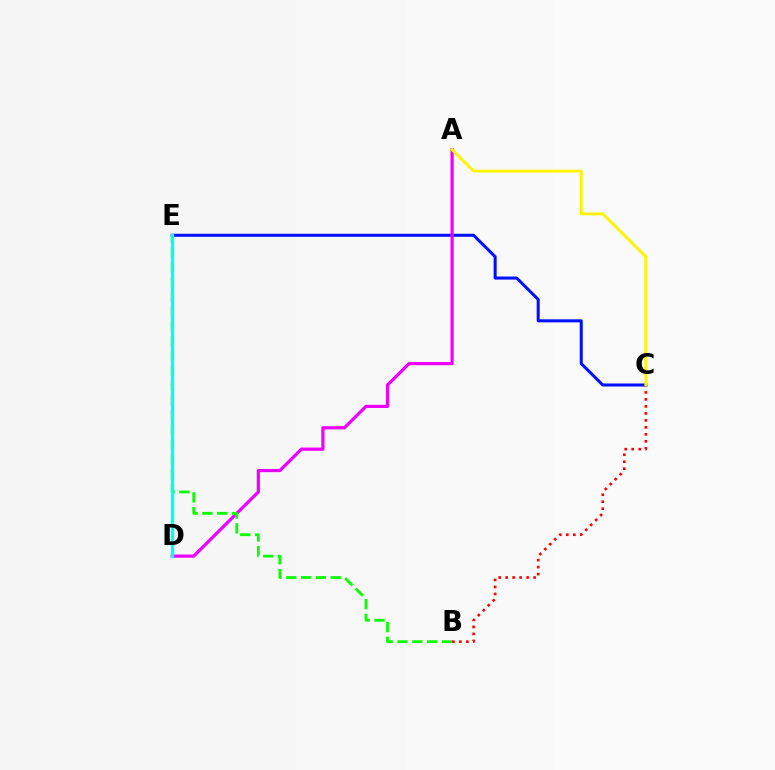{('B', 'C'): [{'color': '#ff0000', 'line_style': 'dotted', 'thickness': 1.9}], ('C', 'E'): [{'color': '#0010ff', 'line_style': 'solid', 'thickness': 2.18}], ('A', 'D'): [{'color': '#ee00ff', 'line_style': 'solid', 'thickness': 2.31}], ('B', 'E'): [{'color': '#08ff00', 'line_style': 'dashed', 'thickness': 2.01}], ('A', 'C'): [{'color': '#fcf500', 'line_style': 'solid', 'thickness': 2.09}], ('D', 'E'): [{'color': '#00fff6', 'line_style': 'solid', 'thickness': 2.4}]}